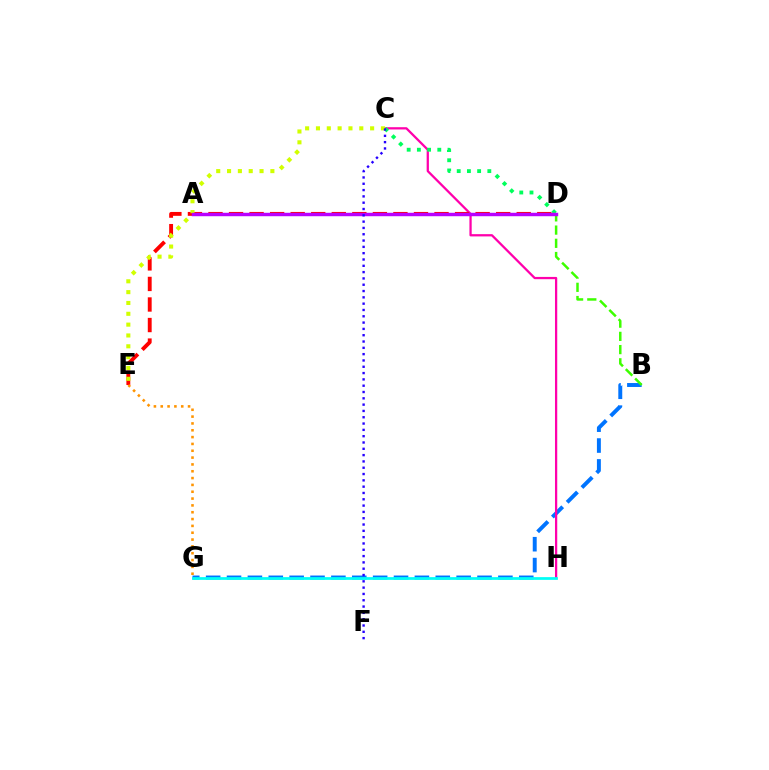{('B', 'G'): [{'color': '#0074ff', 'line_style': 'dashed', 'thickness': 2.84}], ('C', 'H'): [{'color': '#ff00ac', 'line_style': 'solid', 'thickness': 1.63}], ('C', 'D'): [{'color': '#00ff5c', 'line_style': 'dotted', 'thickness': 2.77}], ('D', 'E'): [{'color': '#ff0000', 'line_style': 'dashed', 'thickness': 2.79}], ('B', 'D'): [{'color': '#3dff00', 'line_style': 'dashed', 'thickness': 1.8}], ('G', 'H'): [{'color': '#00fff6', 'line_style': 'solid', 'thickness': 1.98}], ('E', 'G'): [{'color': '#ff9400', 'line_style': 'dotted', 'thickness': 1.86}], ('C', 'E'): [{'color': '#d1ff00', 'line_style': 'dotted', 'thickness': 2.94}], ('A', 'D'): [{'color': '#b900ff', 'line_style': 'solid', 'thickness': 2.47}], ('C', 'F'): [{'color': '#2500ff', 'line_style': 'dotted', 'thickness': 1.71}]}